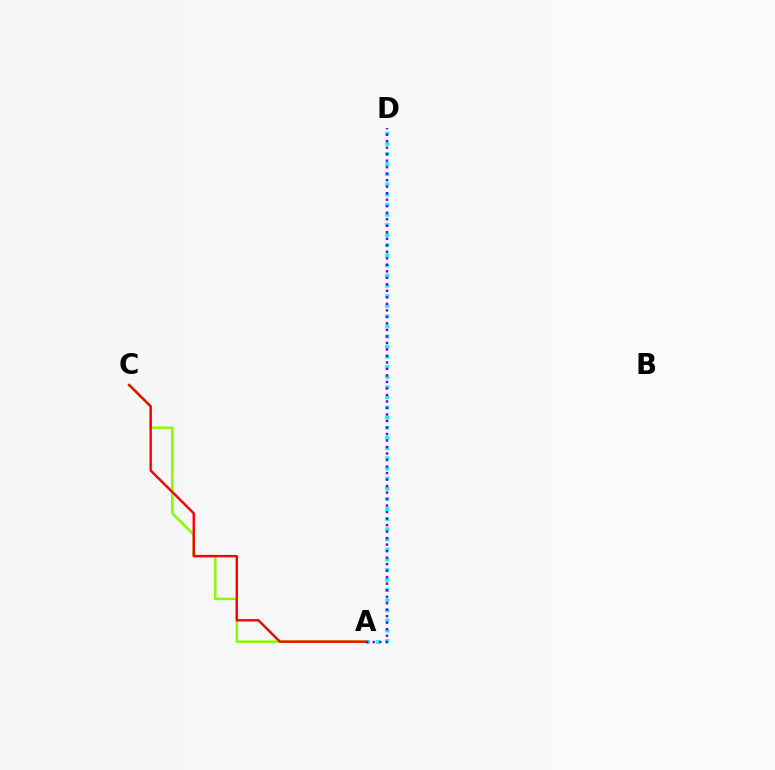{('A', 'C'): [{'color': '#84ff00', 'line_style': 'solid', 'thickness': 1.79}, {'color': '#ff0000', 'line_style': 'solid', 'thickness': 1.72}], ('A', 'D'): [{'color': '#00fff6', 'line_style': 'dotted', 'thickness': 2.76}, {'color': '#7200ff', 'line_style': 'dotted', 'thickness': 1.77}]}